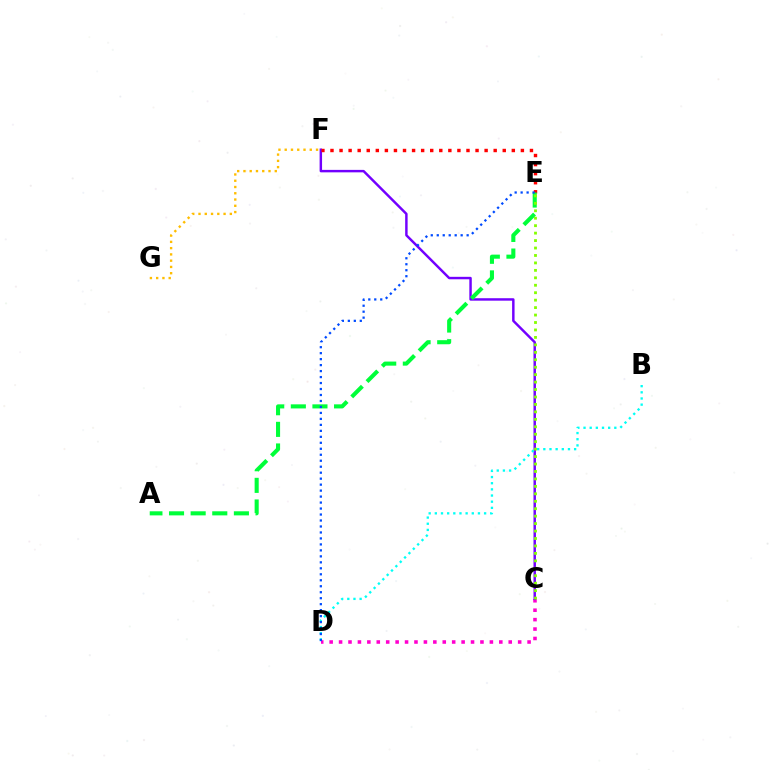{('C', 'D'): [{'color': '#ff00cf', 'line_style': 'dotted', 'thickness': 2.56}], ('C', 'F'): [{'color': '#7200ff', 'line_style': 'solid', 'thickness': 1.77}], ('E', 'F'): [{'color': '#ff0000', 'line_style': 'dotted', 'thickness': 2.46}], ('F', 'G'): [{'color': '#ffbd00', 'line_style': 'dotted', 'thickness': 1.7}], ('B', 'D'): [{'color': '#00fff6', 'line_style': 'dotted', 'thickness': 1.67}], ('A', 'E'): [{'color': '#00ff39', 'line_style': 'dashed', 'thickness': 2.94}], ('D', 'E'): [{'color': '#004bff', 'line_style': 'dotted', 'thickness': 1.62}], ('C', 'E'): [{'color': '#84ff00', 'line_style': 'dotted', 'thickness': 2.02}]}